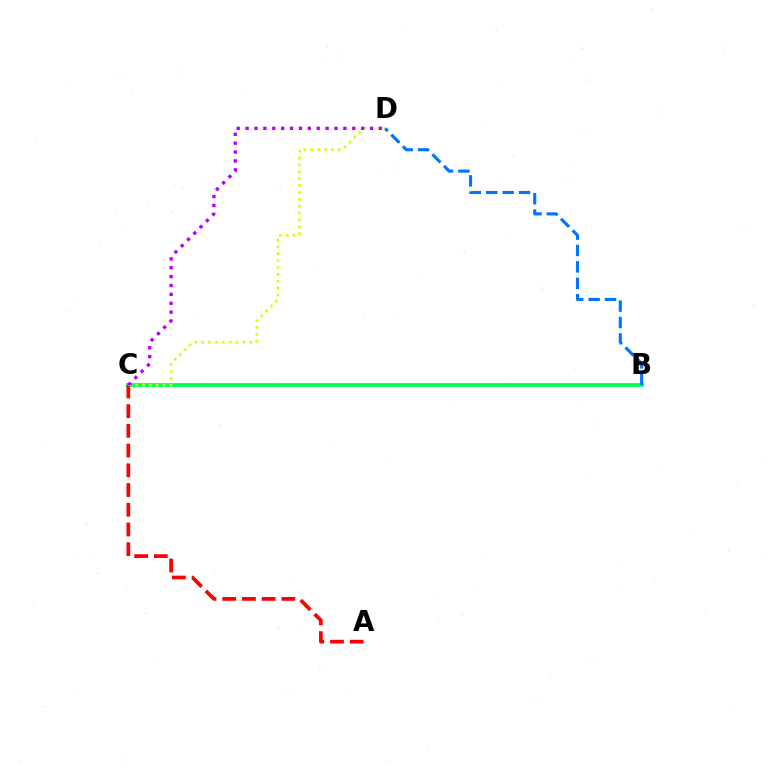{('B', 'C'): [{'color': '#00ff5c', 'line_style': 'solid', 'thickness': 2.75}], ('A', 'C'): [{'color': '#ff0000', 'line_style': 'dashed', 'thickness': 2.68}], ('B', 'D'): [{'color': '#0074ff', 'line_style': 'dashed', 'thickness': 2.23}], ('C', 'D'): [{'color': '#d1ff00', 'line_style': 'dotted', 'thickness': 1.87}, {'color': '#b900ff', 'line_style': 'dotted', 'thickness': 2.42}]}